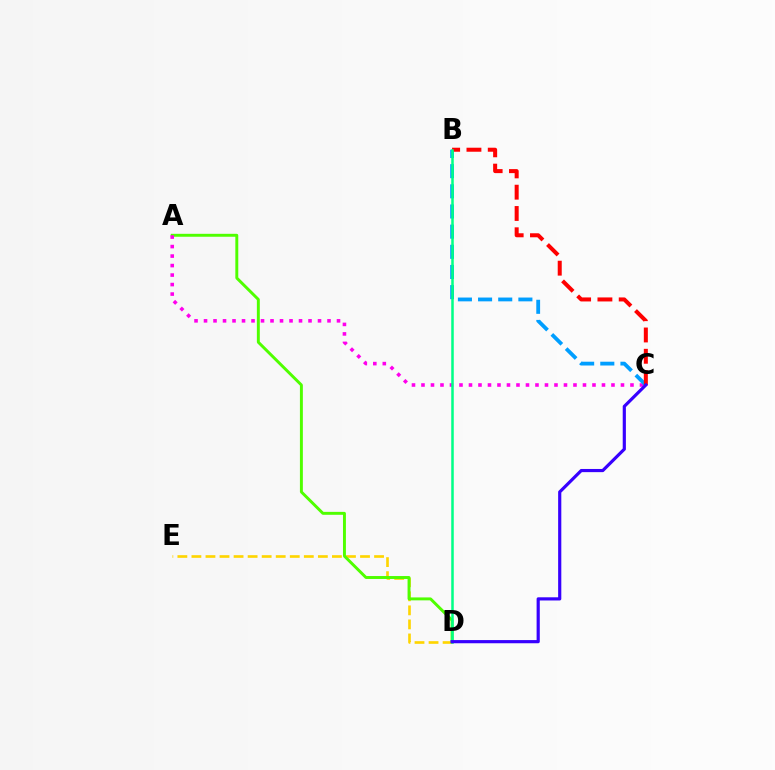{('D', 'E'): [{'color': '#ffd500', 'line_style': 'dashed', 'thickness': 1.91}], ('A', 'D'): [{'color': '#4fff00', 'line_style': 'solid', 'thickness': 2.11}], ('A', 'C'): [{'color': '#ff00ed', 'line_style': 'dotted', 'thickness': 2.58}], ('B', 'C'): [{'color': '#009eff', 'line_style': 'dashed', 'thickness': 2.74}, {'color': '#ff0000', 'line_style': 'dashed', 'thickness': 2.89}], ('B', 'D'): [{'color': '#00ff86', 'line_style': 'solid', 'thickness': 1.82}], ('C', 'D'): [{'color': '#3700ff', 'line_style': 'solid', 'thickness': 2.28}]}